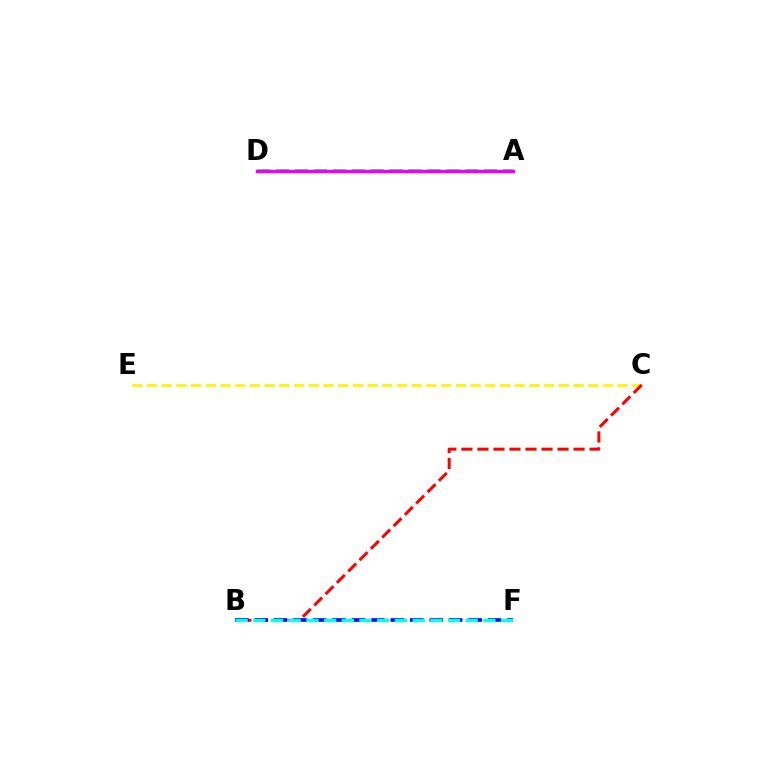{('A', 'D'): [{'color': '#08ff00', 'line_style': 'dashed', 'thickness': 2.57}, {'color': '#ee00ff', 'line_style': 'solid', 'thickness': 2.51}], ('C', 'E'): [{'color': '#fcf500', 'line_style': 'dashed', 'thickness': 2.0}], ('B', 'C'): [{'color': '#ff0000', 'line_style': 'dashed', 'thickness': 2.18}], ('B', 'F'): [{'color': '#0010ff', 'line_style': 'dashed', 'thickness': 2.64}, {'color': '#00fff6', 'line_style': 'dashed', 'thickness': 2.4}]}